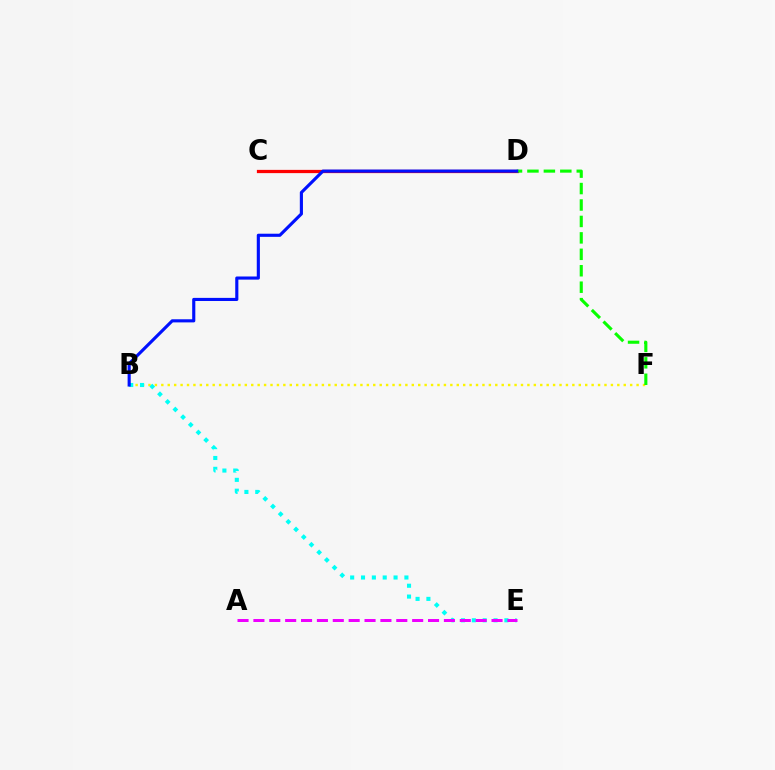{('C', 'D'): [{'color': '#ff0000', 'line_style': 'solid', 'thickness': 2.34}], ('B', 'F'): [{'color': '#fcf500', 'line_style': 'dotted', 'thickness': 1.74}], ('B', 'E'): [{'color': '#00fff6', 'line_style': 'dotted', 'thickness': 2.95}], ('D', 'F'): [{'color': '#08ff00', 'line_style': 'dashed', 'thickness': 2.23}], ('B', 'D'): [{'color': '#0010ff', 'line_style': 'solid', 'thickness': 2.25}], ('A', 'E'): [{'color': '#ee00ff', 'line_style': 'dashed', 'thickness': 2.16}]}